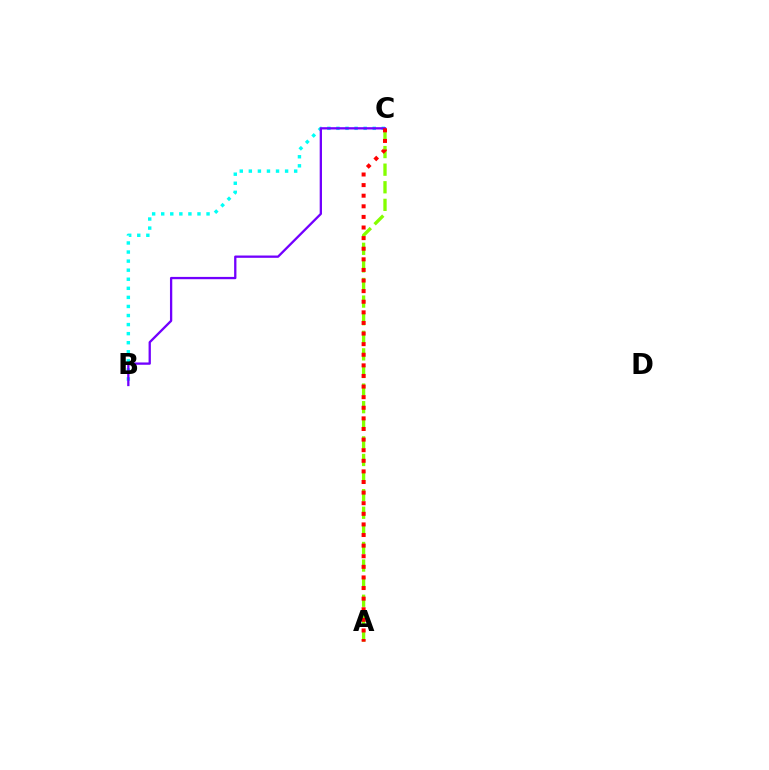{('B', 'C'): [{'color': '#00fff6', 'line_style': 'dotted', 'thickness': 2.46}, {'color': '#7200ff', 'line_style': 'solid', 'thickness': 1.66}], ('A', 'C'): [{'color': '#84ff00', 'line_style': 'dashed', 'thickness': 2.39}, {'color': '#ff0000', 'line_style': 'dotted', 'thickness': 2.88}]}